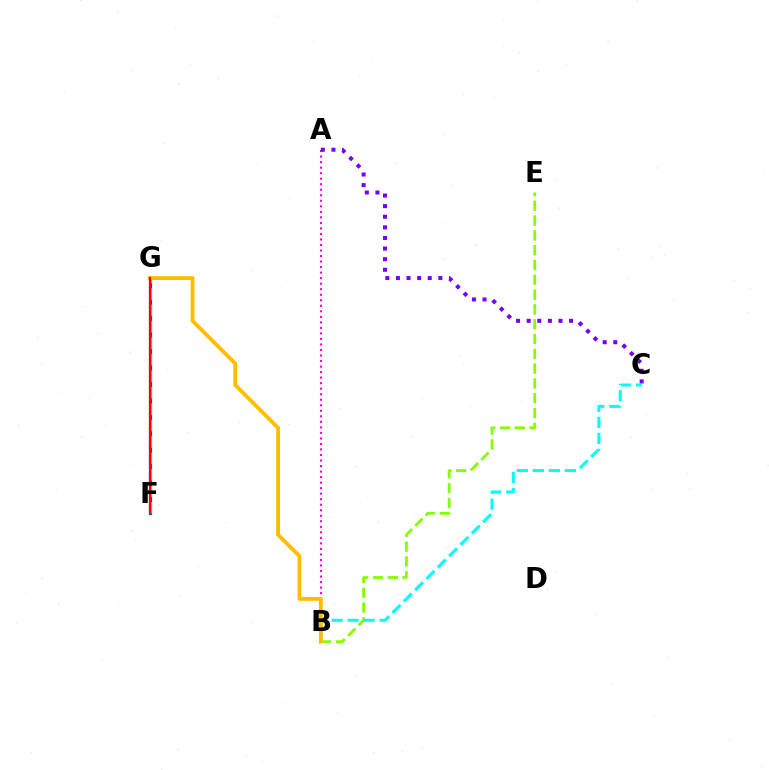{('B', 'E'): [{'color': '#84ff00', 'line_style': 'dashed', 'thickness': 2.01}], ('B', 'C'): [{'color': '#00fff6', 'line_style': 'dashed', 'thickness': 2.18}], ('F', 'G'): [{'color': '#004bff', 'line_style': 'solid', 'thickness': 2.28}, {'color': '#00ff39', 'line_style': 'dashed', 'thickness': 2.23}, {'color': '#ff0000', 'line_style': 'solid', 'thickness': 1.53}], ('A', 'B'): [{'color': '#ff00cf', 'line_style': 'dotted', 'thickness': 1.5}], ('A', 'C'): [{'color': '#7200ff', 'line_style': 'dotted', 'thickness': 2.88}], ('B', 'G'): [{'color': '#ffbd00', 'line_style': 'solid', 'thickness': 2.77}]}